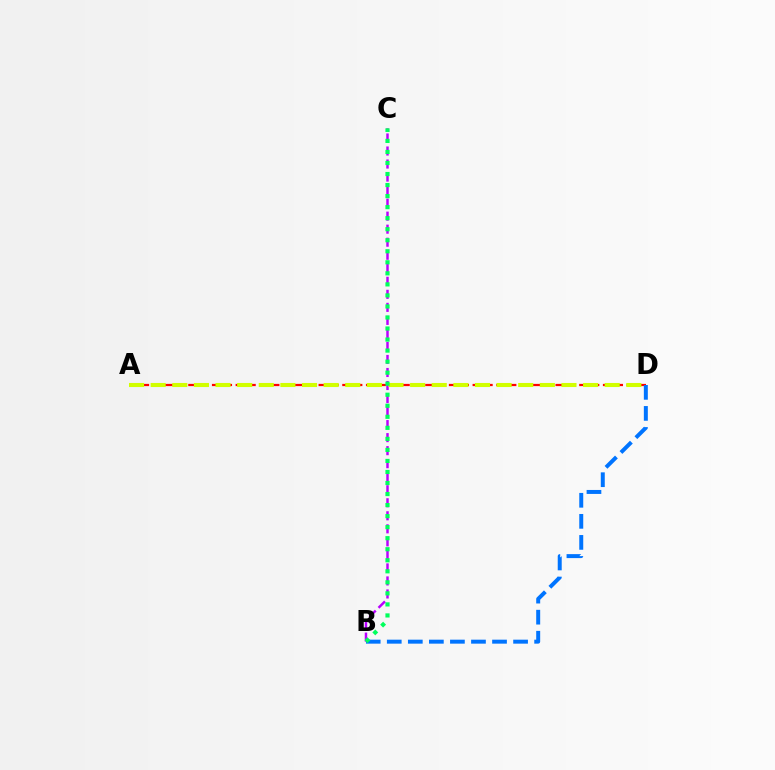{('A', 'D'): [{'color': '#ff0000', 'line_style': 'dashed', 'thickness': 1.61}, {'color': '#d1ff00', 'line_style': 'dashed', 'thickness': 2.94}], ('B', 'D'): [{'color': '#0074ff', 'line_style': 'dashed', 'thickness': 2.86}], ('B', 'C'): [{'color': '#b900ff', 'line_style': 'dashed', 'thickness': 1.77}, {'color': '#00ff5c', 'line_style': 'dotted', 'thickness': 3.0}]}